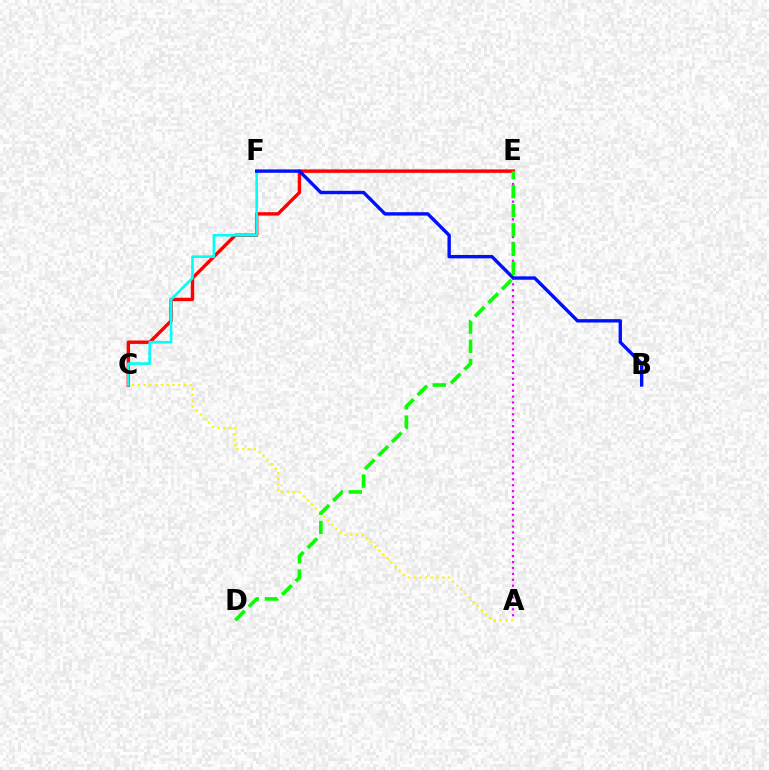{('C', 'E'): [{'color': '#ff0000', 'line_style': 'solid', 'thickness': 2.45}], ('A', 'C'): [{'color': '#fcf500', 'line_style': 'dotted', 'thickness': 1.57}], ('A', 'E'): [{'color': '#ee00ff', 'line_style': 'dotted', 'thickness': 1.61}], ('C', 'F'): [{'color': '#00fff6', 'line_style': 'solid', 'thickness': 1.89}], ('B', 'F'): [{'color': '#0010ff', 'line_style': 'solid', 'thickness': 2.44}], ('D', 'E'): [{'color': '#08ff00', 'line_style': 'dashed', 'thickness': 2.6}]}